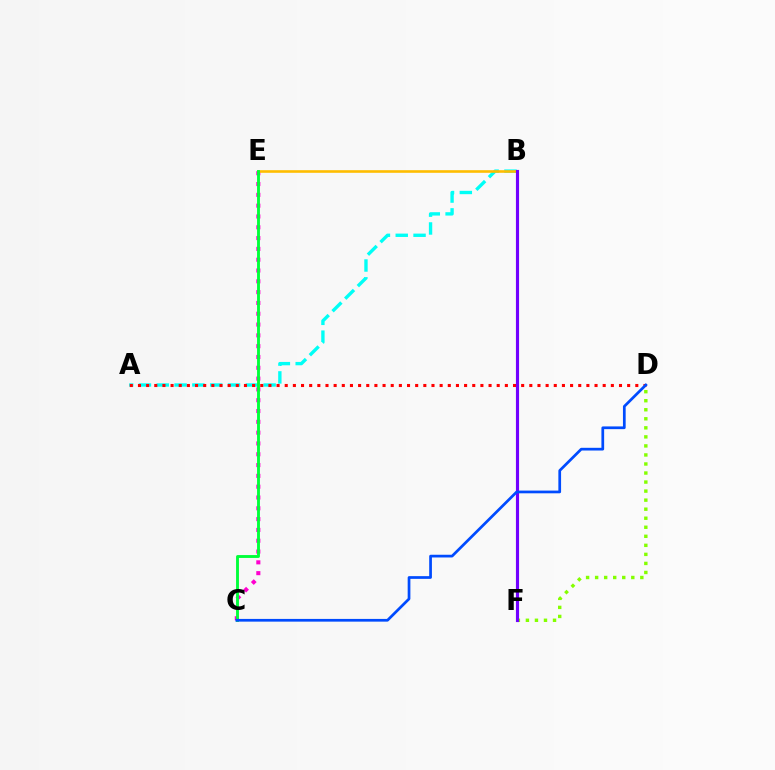{('C', 'E'): [{'color': '#ff00cf', 'line_style': 'dotted', 'thickness': 2.94}, {'color': '#00ff39', 'line_style': 'solid', 'thickness': 2.07}], ('A', 'B'): [{'color': '#00fff6', 'line_style': 'dashed', 'thickness': 2.42}], ('A', 'D'): [{'color': '#ff0000', 'line_style': 'dotted', 'thickness': 2.22}], ('D', 'F'): [{'color': '#84ff00', 'line_style': 'dotted', 'thickness': 2.46}], ('B', 'E'): [{'color': '#ffbd00', 'line_style': 'solid', 'thickness': 1.88}], ('B', 'F'): [{'color': '#7200ff', 'line_style': 'solid', 'thickness': 2.26}], ('C', 'D'): [{'color': '#004bff', 'line_style': 'solid', 'thickness': 1.96}]}